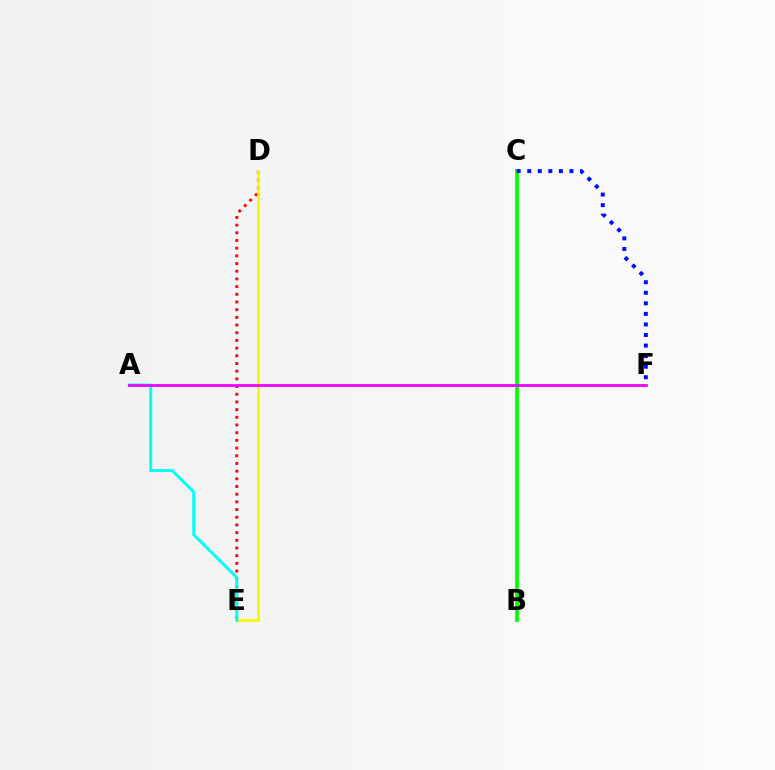{('D', 'E'): [{'color': '#ff0000', 'line_style': 'dotted', 'thickness': 2.09}, {'color': '#fcf500', 'line_style': 'solid', 'thickness': 1.92}], ('B', 'C'): [{'color': '#08ff00', 'line_style': 'solid', 'thickness': 2.72}], ('A', 'E'): [{'color': '#00fff6', 'line_style': 'solid', 'thickness': 2.15}], ('C', 'F'): [{'color': '#0010ff', 'line_style': 'dotted', 'thickness': 2.87}], ('A', 'F'): [{'color': '#ee00ff', 'line_style': 'solid', 'thickness': 1.99}]}